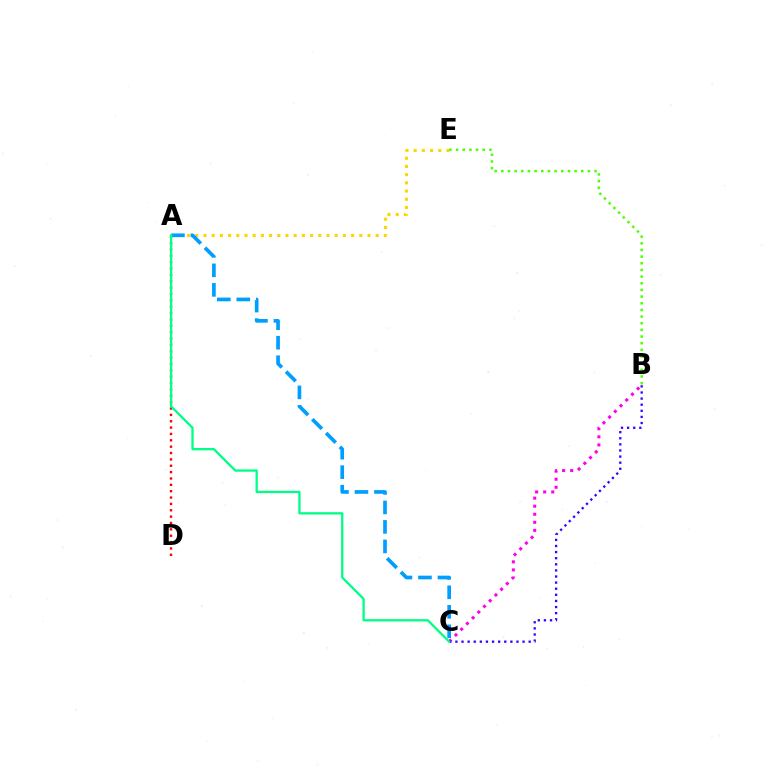{('A', 'D'): [{'color': '#ff0000', 'line_style': 'dotted', 'thickness': 1.73}], ('B', 'C'): [{'color': '#ff00ed', 'line_style': 'dotted', 'thickness': 2.19}, {'color': '#3700ff', 'line_style': 'dotted', 'thickness': 1.66}], ('A', 'E'): [{'color': '#ffd500', 'line_style': 'dotted', 'thickness': 2.23}], ('A', 'C'): [{'color': '#009eff', 'line_style': 'dashed', 'thickness': 2.65}, {'color': '#00ff86', 'line_style': 'solid', 'thickness': 1.66}], ('B', 'E'): [{'color': '#4fff00', 'line_style': 'dotted', 'thickness': 1.81}]}